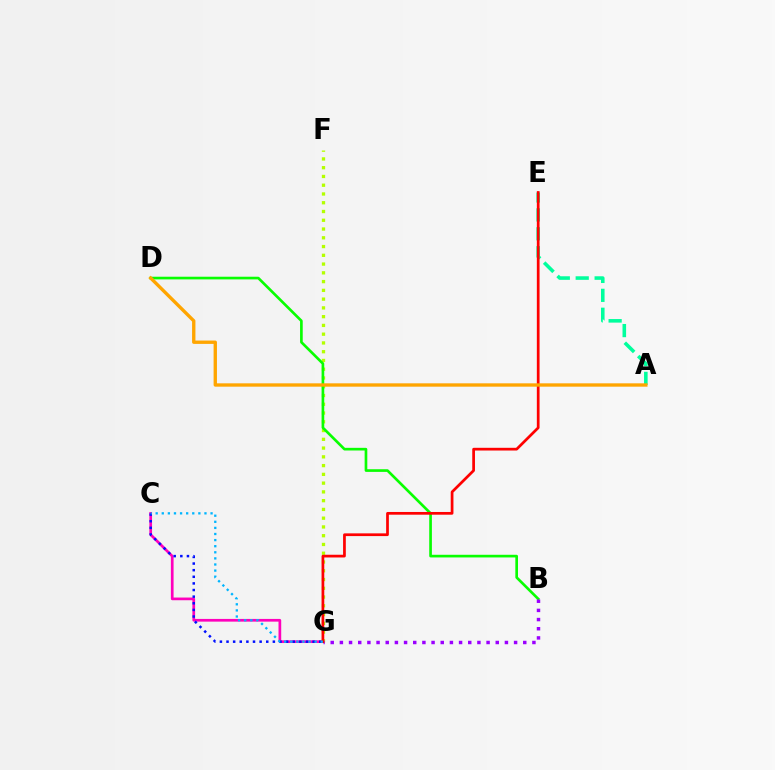{('C', 'G'): [{'color': '#ff00bd', 'line_style': 'solid', 'thickness': 1.95}, {'color': '#0010ff', 'line_style': 'dotted', 'thickness': 1.8}, {'color': '#00b5ff', 'line_style': 'dotted', 'thickness': 1.66}], ('F', 'G'): [{'color': '#b3ff00', 'line_style': 'dotted', 'thickness': 2.38}], ('A', 'E'): [{'color': '#00ff9d', 'line_style': 'dashed', 'thickness': 2.57}], ('B', 'D'): [{'color': '#08ff00', 'line_style': 'solid', 'thickness': 1.92}], ('B', 'G'): [{'color': '#9b00ff', 'line_style': 'dotted', 'thickness': 2.49}], ('E', 'G'): [{'color': '#ff0000', 'line_style': 'solid', 'thickness': 1.96}], ('A', 'D'): [{'color': '#ffa500', 'line_style': 'solid', 'thickness': 2.41}]}